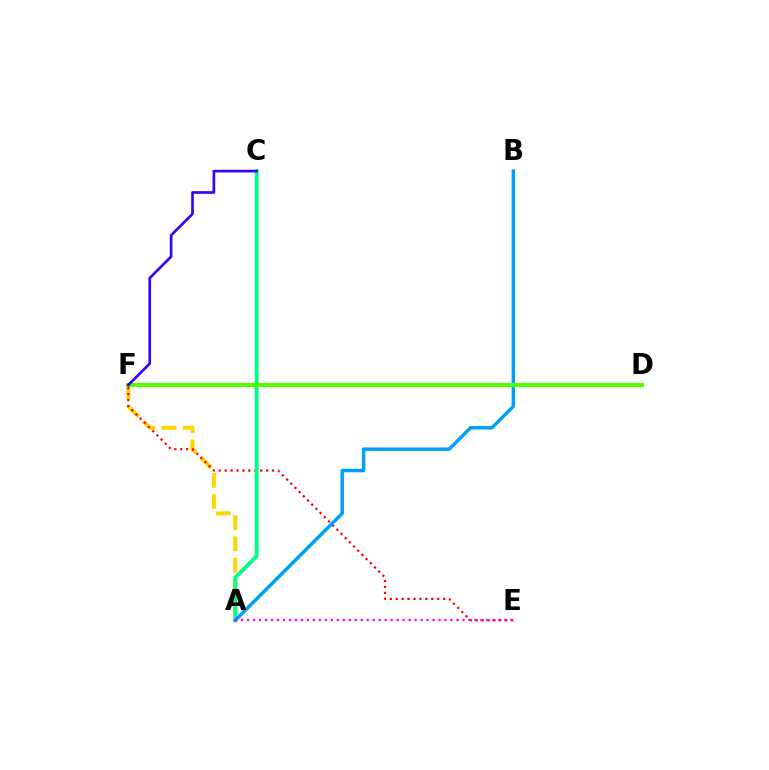{('A', 'F'): [{'color': '#ffd500', 'line_style': 'dashed', 'thickness': 2.88}], ('E', 'F'): [{'color': '#ff0000', 'line_style': 'dotted', 'thickness': 1.61}], ('A', 'C'): [{'color': '#00ff86', 'line_style': 'solid', 'thickness': 2.78}], ('A', 'B'): [{'color': '#009eff', 'line_style': 'solid', 'thickness': 2.49}], ('D', 'F'): [{'color': '#4fff00', 'line_style': 'solid', 'thickness': 2.97}], ('A', 'E'): [{'color': '#ff00ed', 'line_style': 'dotted', 'thickness': 1.63}], ('C', 'F'): [{'color': '#3700ff', 'line_style': 'solid', 'thickness': 1.92}]}